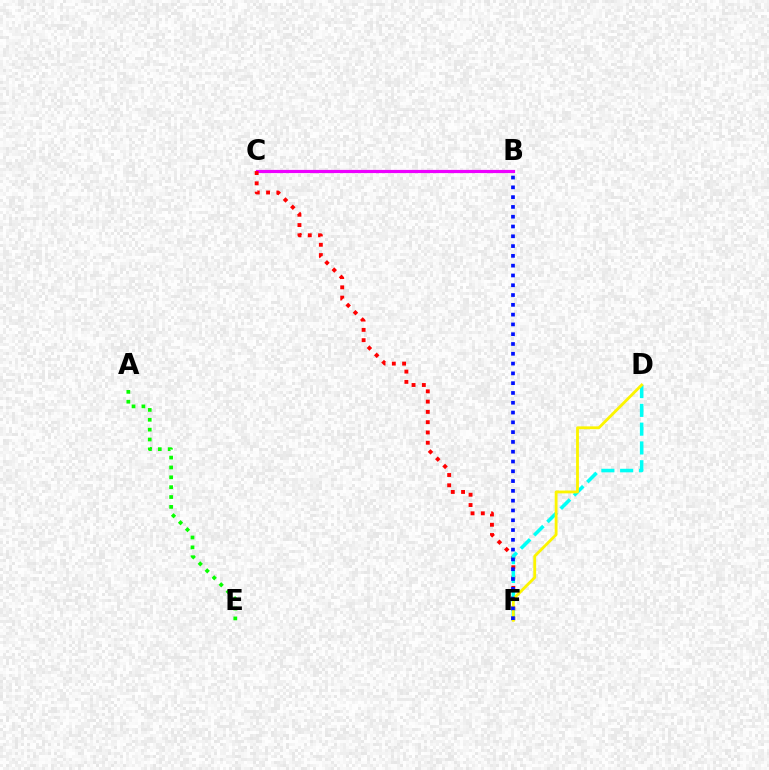{('B', 'C'): [{'color': '#ee00ff', 'line_style': 'solid', 'thickness': 2.29}], ('A', 'E'): [{'color': '#08ff00', 'line_style': 'dotted', 'thickness': 2.68}], ('C', 'F'): [{'color': '#ff0000', 'line_style': 'dotted', 'thickness': 2.79}], ('D', 'F'): [{'color': '#00fff6', 'line_style': 'dashed', 'thickness': 2.55}, {'color': '#fcf500', 'line_style': 'solid', 'thickness': 2.04}], ('B', 'F'): [{'color': '#0010ff', 'line_style': 'dotted', 'thickness': 2.66}]}